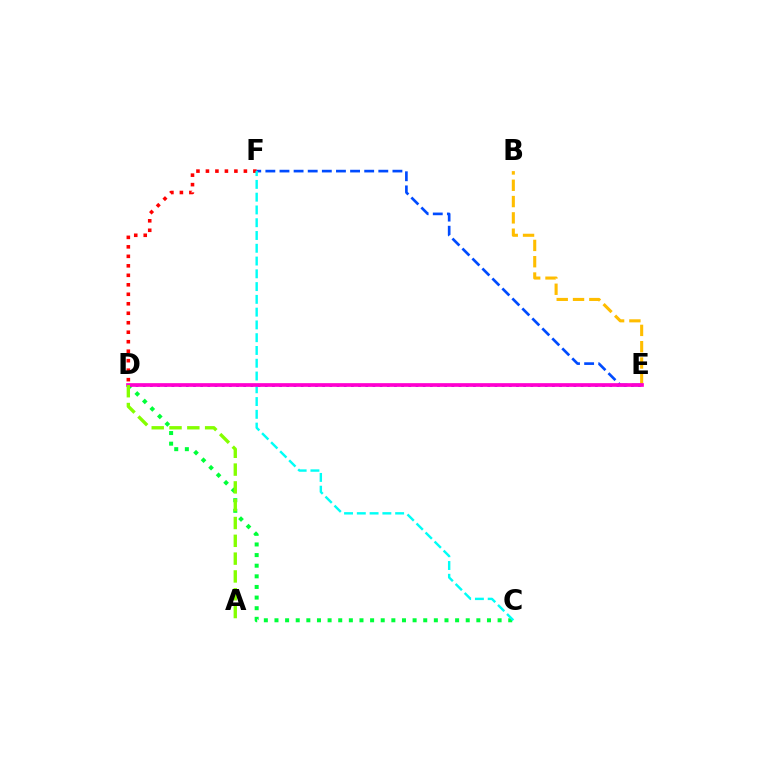{('C', 'D'): [{'color': '#00ff39', 'line_style': 'dotted', 'thickness': 2.89}], ('B', 'E'): [{'color': '#ffbd00', 'line_style': 'dashed', 'thickness': 2.22}], ('D', 'F'): [{'color': '#ff0000', 'line_style': 'dotted', 'thickness': 2.58}], ('D', 'E'): [{'color': '#7200ff', 'line_style': 'dotted', 'thickness': 1.95}, {'color': '#ff00cf', 'line_style': 'solid', 'thickness': 2.65}], ('E', 'F'): [{'color': '#004bff', 'line_style': 'dashed', 'thickness': 1.92}], ('C', 'F'): [{'color': '#00fff6', 'line_style': 'dashed', 'thickness': 1.74}], ('A', 'D'): [{'color': '#84ff00', 'line_style': 'dashed', 'thickness': 2.42}]}